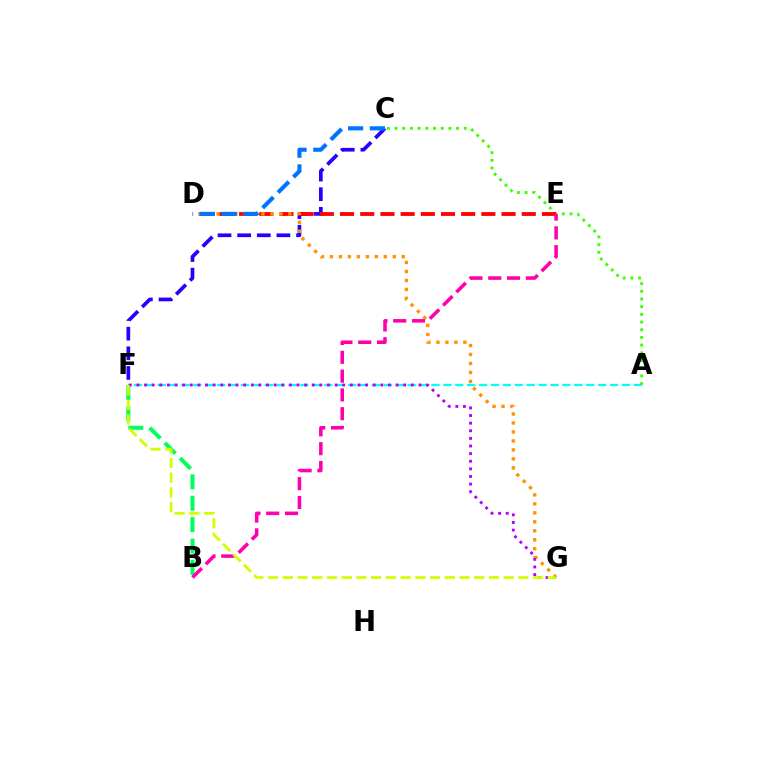{('A', 'F'): [{'color': '#00fff6', 'line_style': 'dashed', 'thickness': 1.62}], ('C', 'F'): [{'color': '#2500ff', 'line_style': 'dashed', 'thickness': 2.67}], ('A', 'C'): [{'color': '#3dff00', 'line_style': 'dotted', 'thickness': 2.09}], ('B', 'F'): [{'color': '#00ff5c', 'line_style': 'dashed', 'thickness': 2.91}], ('D', 'E'): [{'color': '#ff0000', 'line_style': 'dashed', 'thickness': 2.74}], ('D', 'G'): [{'color': '#ff9400', 'line_style': 'dotted', 'thickness': 2.44}], ('C', 'D'): [{'color': '#0074ff', 'line_style': 'dashed', 'thickness': 2.96}], ('B', 'E'): [{'color': '#ff00ac', 'line_style': 'dashed', 'thickness': 2.55}], ('F', 'G'): [{'color': '#b900ff', 'line_style': 'dotted', 'thickness': 2.07}, {'color': '#d1ff00', 'line_style': 'dashed', 'thickness': 2.0}]}